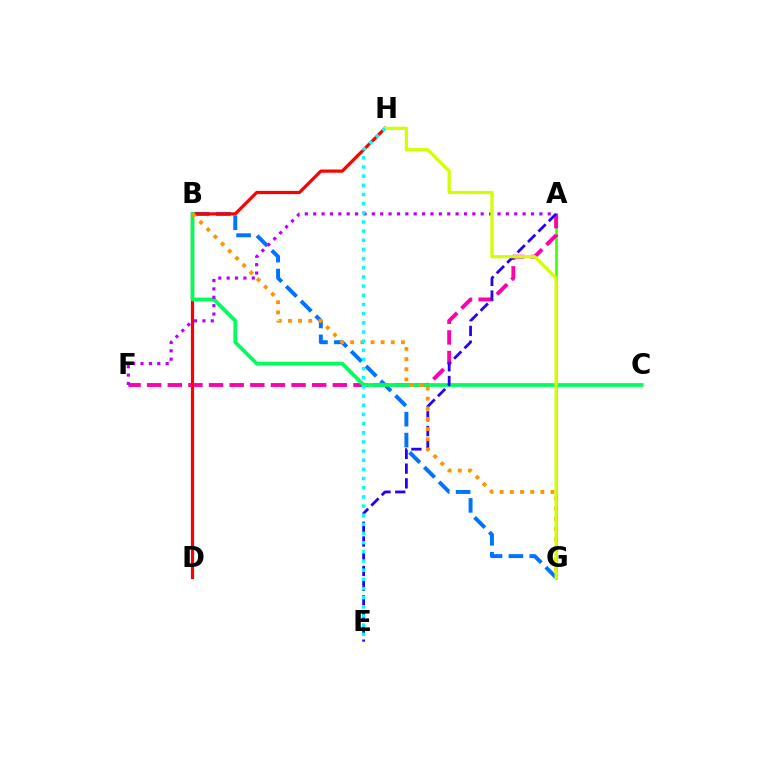{('B', 'G'): [{'color': '#0074ff', 'line_style': 'dashed', 'thickness': 2.84}, {'color': '#ff9400', 'line_style': 'dotted', 'thickness': 2.76}], ('A', 'G'): [{'color': '#3dff00', 'line_style': 'solid', 'thickness': 1.87}], ('A', 'F'): [{'color': '#ff00ac', 'line_style': 'dashed', 'thickness': 2.8}, {'color': '#b900ff', 'line_style': 'dotted', 'thickness': 2.28}], ('D', 'H'): [{'color': '#ff0000', 'line_style': 'solid', 'thickness': 2.3}], ('B', 'C'): [{'color': '#00ff5c', 'line_style': 'solid', 'thickness': 2.72}], ('A', 'E'): [{'color': '#2500ff', 'line_style': 'dashed', 'thickness': 2.0}], ('G', 'H'): [{'color': '#d1ff00', 'line_style': 'solid', 'thickness': 2.3}], ('E', 'H'): [{'color': '#00fff6', 'line_style': 'dotted', 'thickness': 2.49}]}